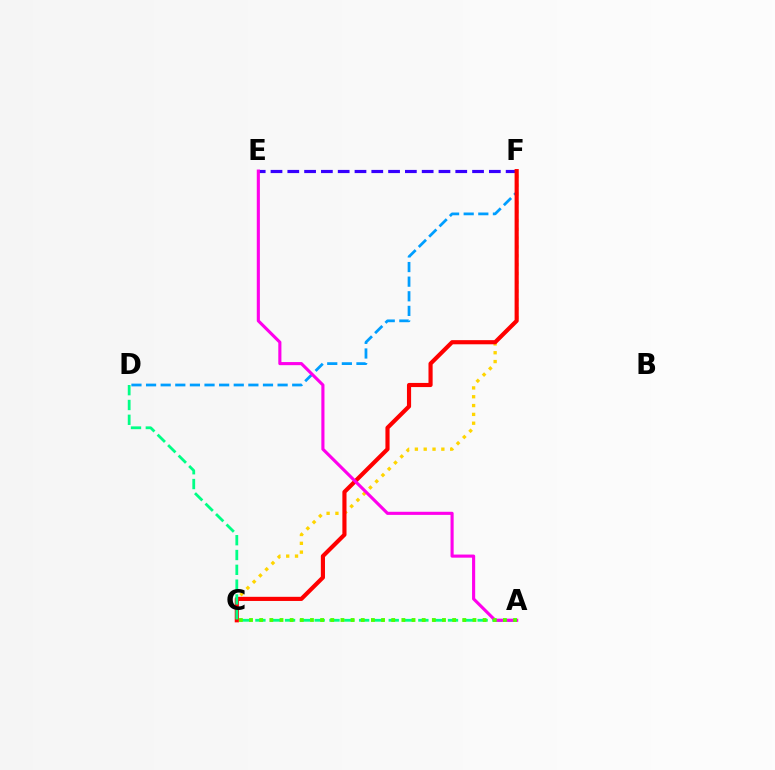{('E', 'F'): [{'color': '#3700ff', 'line_style': 'dashed', 'thickness': 2.28}], ('C', 'F'): [{'color': '#ffd500', 'line_style': 'dotted', 'thickness': 2.4}, {'color': '#ff0000', 'line_style': 'solid', 'thickness': 2.98}], ('D', 'F'): [{'color': '#009eff', 'line_style': 'dashed', 'thickness': 1.99}], ('A', 'D'): [{'color': '#00ff86', 'line_style': 'dashed', 'thickness': 2.01}], ('A', 'E'): [{'color': '#ff00ed', 'line_style': 'solid', 'thickness': 2.24}], ('A', 'C'): [{'color': '#4fff00', 'line_style': 'dotted', 'thickness': 2.76}]}